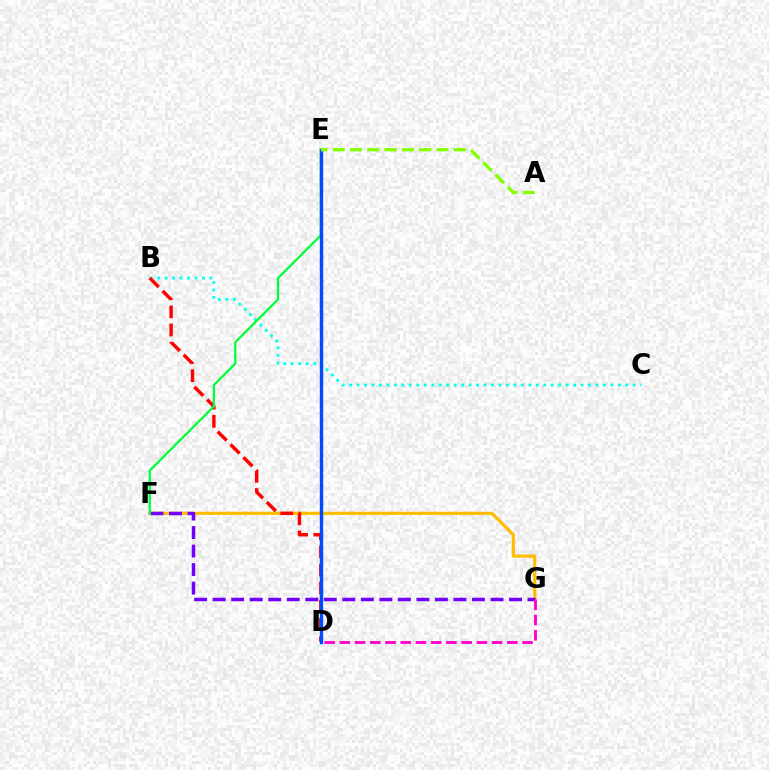{('F', 'G'): [{'color': '#ffbd00', 'line_style': 'solid', 'thickness': 2.27}, {'color': '#7200ff', 'line_style': 'dashed', 'thickness': 2.52}], ('B', 'C'): [{'color': '#00fff6', 'line_style': 'dotted', 'thickness': 2.03}], ('D', 'G'): [{'color': '#ff00cf', 'line_style': 'dashed', 'thickness': 2.07}], ('B', 'D'): [{'color': '#ff0000', 'line_style': 'dashed', 'thickness': 2.47}], ('E', 'F'): [{'color': '#00ff39', 'line_style': 'solid', 'thickness': 1.62}], ('D', 'E'): [{'color': '#004bff', 'line_style': 'solid', 'thickness': 2.44}], ('A', 'E'): [{'color': '#84ff00', 'line_style': 'dashed', 'thickness': 2.35}]}